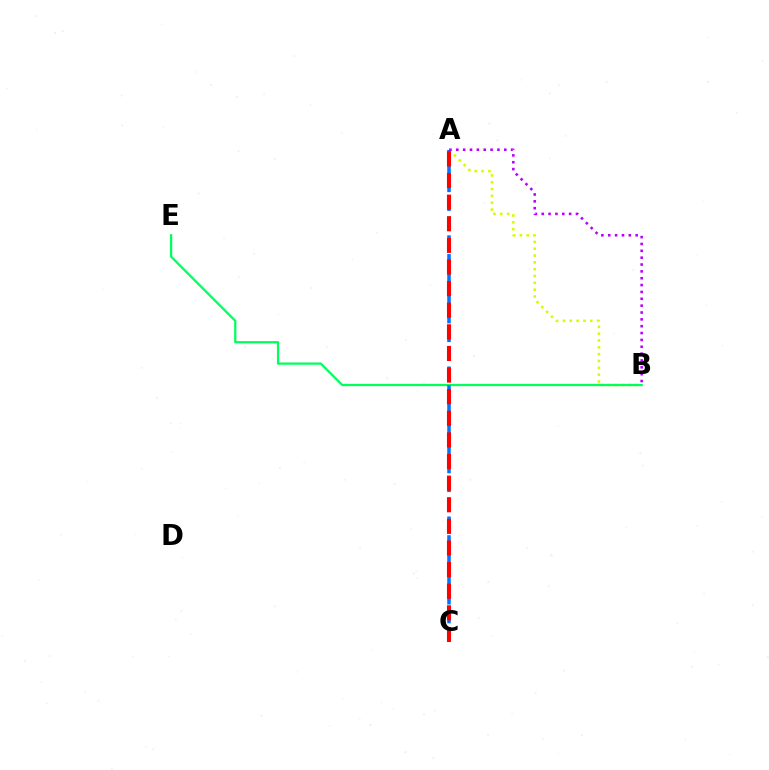{('A', 'B'): [{'color': '#d1ff00', 'line_style': 'dotted', 'thickness': 1.86}, {'color': '#b900ff', 'line_style': 'dotted', 'thickness': 1.86}], ('B', 'E'): [{'color': '#00ff5c', 'line_style': 'solid', 'thickness': 1.62}], ('A', 'C'): [{'color': '#0074ff', 'line_style': 'dashed', 'thickness': 2.55}, {'color': '#ff0000', 'line_style': 'dashed', 'thickness': 2.94}]}